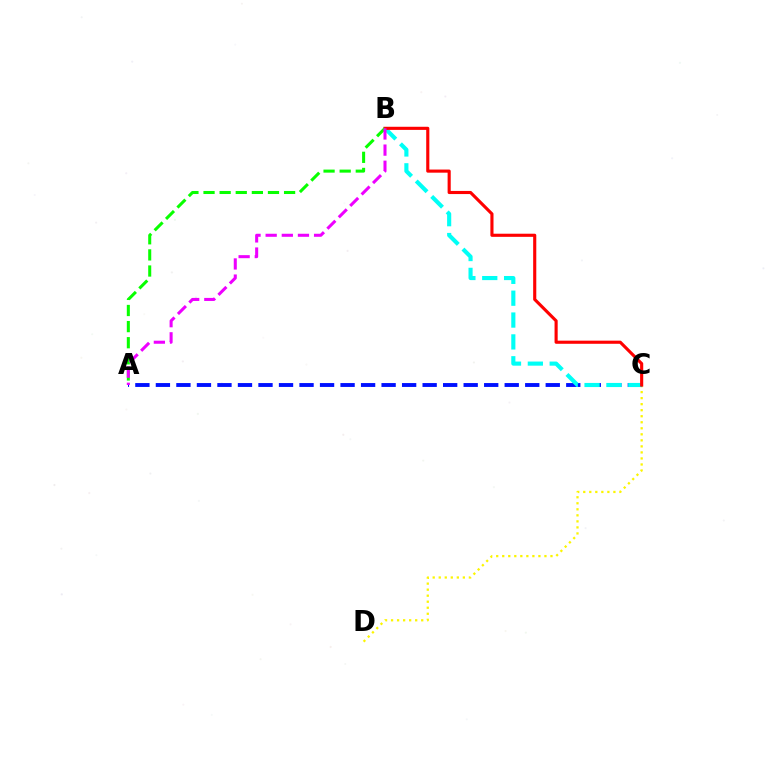{('C', 'D'): [{'color': '#fcf500', 'line_style': 'dotted', 'thickness': 1.64}], ('A', 'C'): [{'color': '#0010ff', 'line_style': 'dashed', 'thickness': 2.79}], ('B', 'C'): [{'color': '#00fff6', 'line_style': 'dashed', 'thickness': 2.97}, {'color': '#ff0000', 'line_style': 'solid', 'thickness': 2.25}], ('A', 'B'): [{'color': '#08ff00', 'line_style': 'dashed', 'thickness': 2.19}, {'color': '#ee00ff', 'line_style': 'dashed', 'thickness': 2.19}]}